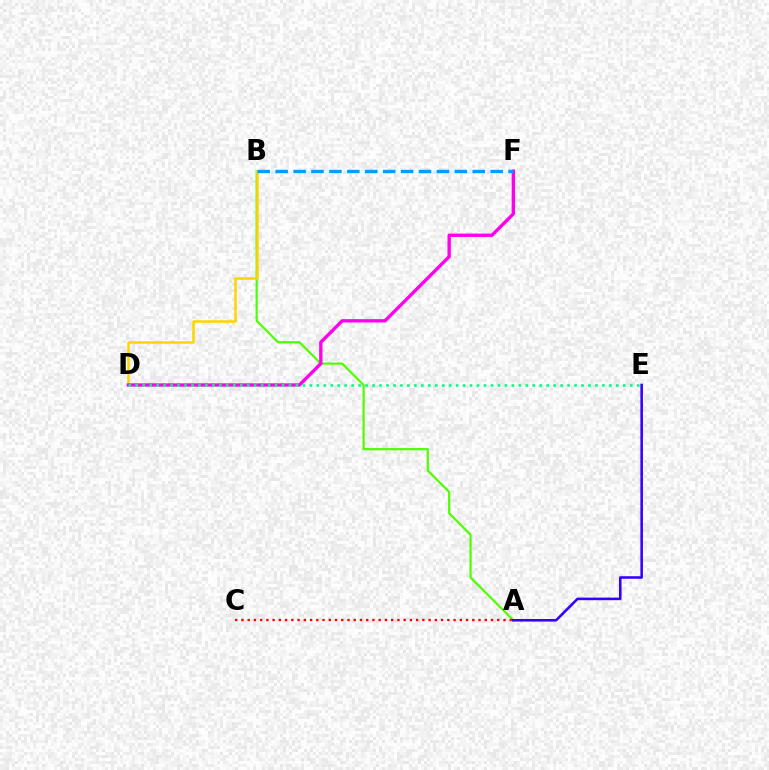{('A', 'B'): [{'color': '#4fff00', 'line_style': 'solid', 'thickness': 1.59}], ('B', 'D'): [{'color': '#ffd500', 'line_style': 'solid', 'thickness': 1.82}], ('A', 'C'): [{'color': '#ff0000', 'line_style': 'dotted', 'thickness': 1.7}], ('D', 'F'): [{'color': '#ff00ed', 'line_style': 'solid', 'thickness': 2.41}], ('D', 'E'): [{'color': '#00ff86', 'line_style': 'dotted', 'thickness': 1.89}], ('A', 'E'): [{'color': '#3700ff', 'line_style': 'solid', 'thickness': 1.86}], ('B', 'F'): [{'color': '#009eff', 'line_style': 'dashed', 'thickness': 2.43}]}